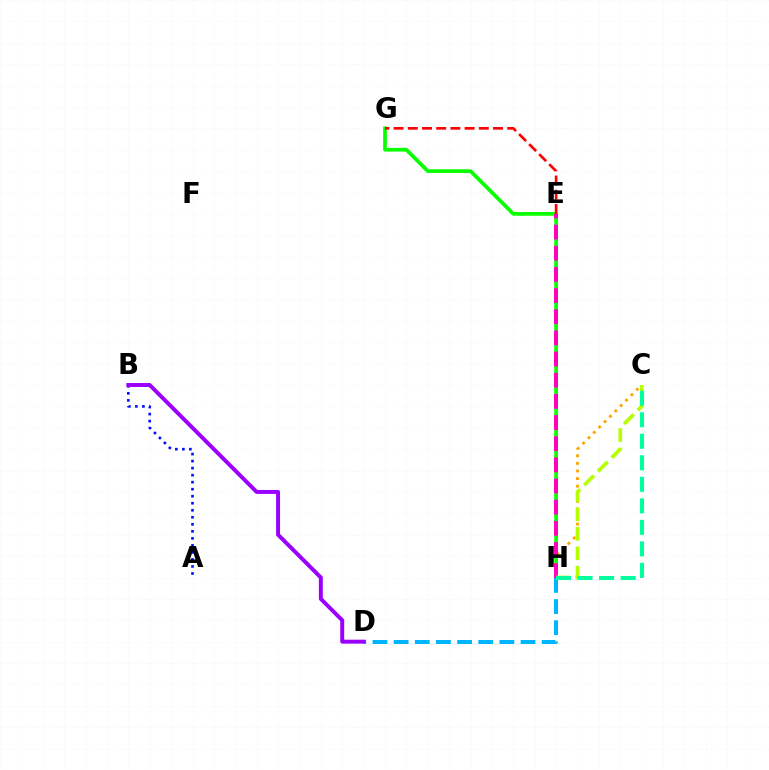{('C', 'H'): [{'color': '#ffa500', 'line_style': 'dotted', 'thickness': 2.06}, {'color': '#b3ff00', 'line_style': 'dashed', 'thickness': 2.64}, {'color': '#00ff9d', 'line_style': 'dashed', 'thickness': 2.92}], ('G', 'H'): [{'color': '#08ff00', 'line_style': 'solid', 'thickness': 2.67}], ('A', 'B'): [{'color': '#0010ff', 'line_style': 'dotted', 'thickness': 1.91}], ('D', 'H'): [{'color': '#00b5ff', 'line_style': 'dashed', 'thickness': 2.87}], ('E', 'H'): [{'color': '#ff00bd', 'line_style': 'dashed', 'thickness': 2.87}], ('E', 'G'): [{'color': '#ff0000', 'line_style': 'dashed', 'thickness': 1.93}], ('B', 'D'): [{'color': '#9b00ff', 'line_style': 'solid', 'thickness': 2.84}]}